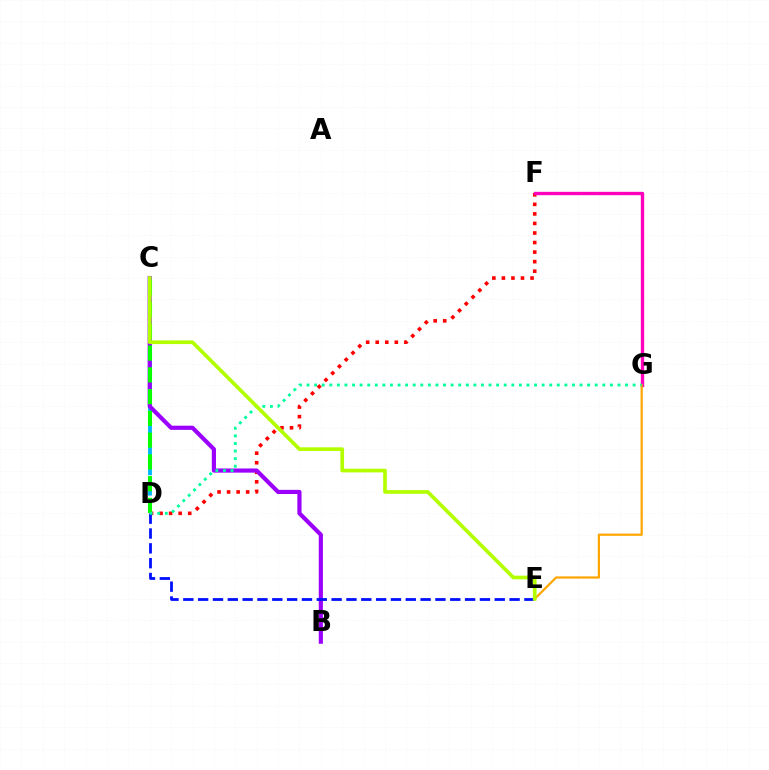{('D', 'F'): [{'color': '#ff0000', 'line_style': 'dotted', 'thickness': 2.59}], ('F', 'G'): [{'color': '#ff00bd', 'line_style': 'solid', 'thickness': 2.42}], ('C', 'D'): [{'color': '#00b5ff', 'line_style': 'dashed', 'thickness': 2.76}, {'color': '#08ff00', 'line_style': 'dashed', 'thickness': 2.96}], ('B', 'C'): [{'color': '#9b00ff', 'line_style': 'solid', 'thickness': 3.0}], ('D', 'E'): [{'color': '#0010ff', 'line_style': 'dashed', 'thickness': 2.01}], ('E', 'G'): [{'color': '#ffa500', 'line_style': 'solid', 'thickness': 1.59}], ('D', 'G'): [{'color': '#00ff9d', 'line_style': 'dotted', 'thickness': 2.06}], ('C', 'E'): [{'color': '#b3ff00', 'line_style': 'solid', 'thickness': 2.66}]}